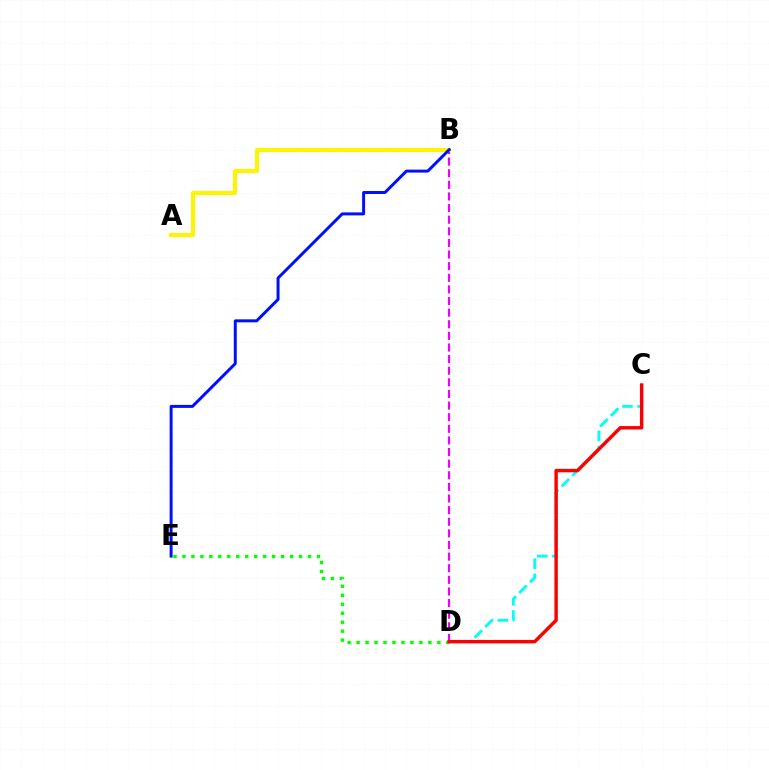{('B', 'D'): [{'color': '#ee00ff', 'line_style': 'dashed', 'thickness': 1.58}], ('C', 'D'): [{'color': '#00fff6', 'line_style': 'dashed', 'thickness': 2.06}, {'color': '#ff0000', 'line_style': 'solid', 'thickness': 2.48}], ('D', 'E'): [{'color': '#08ff00', 'line_style': 'dotted', 'thickness': 2.44}], ('A', 'B'): [{'color': '#fcf500', 'line_style': 'solid', 'thickness': 2.96}], ('B', 'E'): [{'color': '#0010ff', 'line_style': 'solid', 'thickness': 2.15}]}